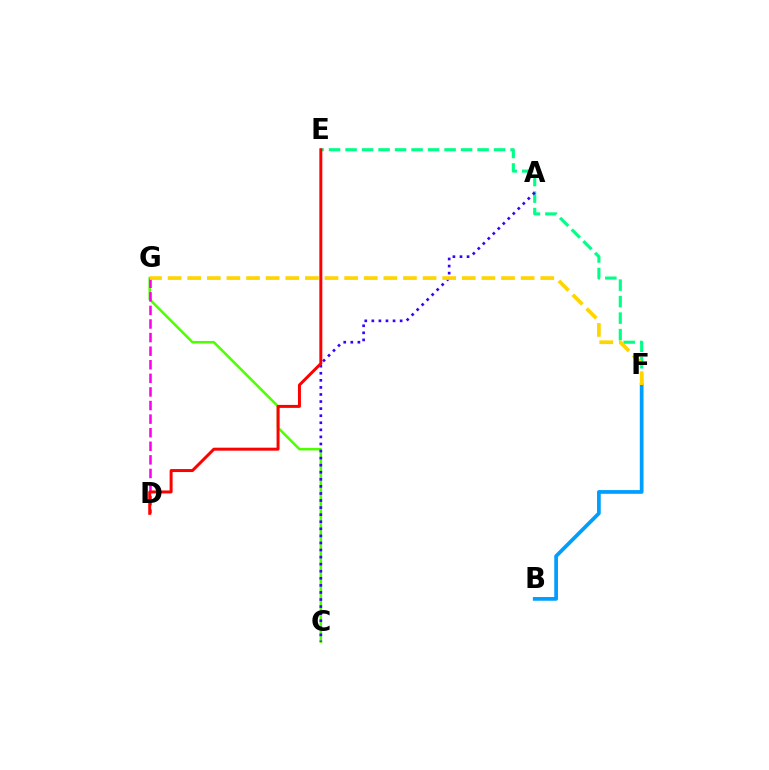{('C', 'G'): [{'color': '#4fff00', 'line_style': 'solid', 'thickness': 1.82}], ('E', 'F'): [{'color': '#00ff86', 'line_style': 'dashed', 'thickness': 2.24}], ('A', 'C'): [{'color': '#3700ff', 'line_style': 'dotted', 'thickness': 1.92}], ('B', 'F'): [{'color': '#009eff', 'line_style': 'solid', 'thickness': 2.68}], ('D', 'G'): [{'color': '#ff00ed', 'line_style': 'dashed', 'thickness': 1.85}], ('D', 'E'): [{'color': '#ff0000', 'line_style': 'solid', 'thickness': 2.14}], ('F', 'G'): [{'color': '#ffd500', 'line_style': 'dashed', 'thickness': 2.66}]}